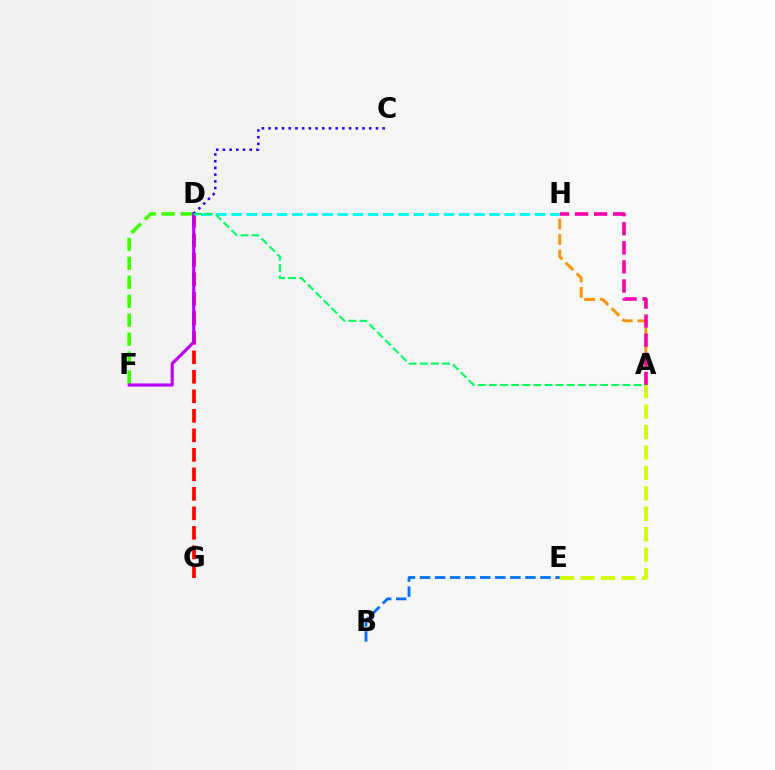{('B', 'E'): [{'color': '#0074ff', 'line_style': 'dashed', 'thickness': 2.05}], ('A', 'H'): [{'color': '#ff9400', 'line_style': 'dashed', 'thickness': 2.1}, {'color': '#ff00ac', 'line_style': 'dashed', 'thickness': 2.59}], ('D', 'G'): [{'color': '#ff0000', 'line_style': 'dashed', 'thickness': 2.65}], ('D', 'F'): [{'color': '#3dff00', 'line_style': 'dashed', 'thickness': 2.58}, {'color': '#b900ff', 'line_style': 'solid', 'thickness': 2.24}], ('D', 'H'): [{'color': '#00fff6', 'line_style': 'dashed', 'thickness': 2.06}], ('A', 'E'): [{'color': '#d1ff00', 'line_style': 'dashed', 'thickness': 2.78}], ('C', 'D'): [{'color': '#2500ff', 'line_style': 'dotted', 'thickness': 1.82}], ('A', 'D'): [{'color': '#00ff5c', 'line_style': 'dashed', 'thickness': 1.51}]}